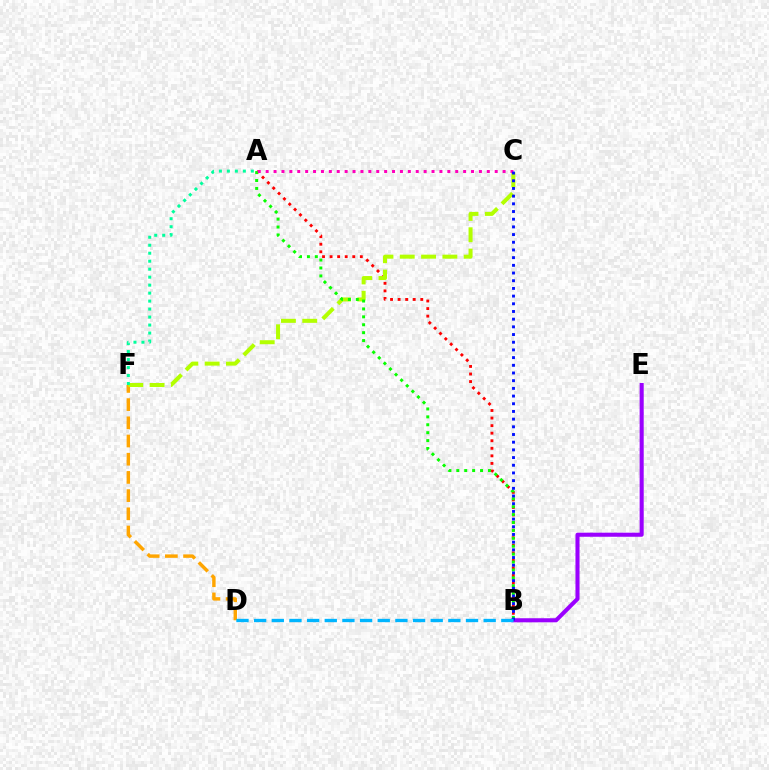{('A', 'B'): [{'color': '#ff0000', 'line_style': 'dotted', 'thickness': 2.05}, {'color': '#08ff00', 'line_style': 'dotted', 'thickness': 2.15}], ('B', 'E'): [{'color': '#9b00ff', 'line_style': 'solid', 'thickness': 2.93}], ('D', 'F'): [{'color': '#ffa500', 'line_style': 'dashed', 'thickness': 2.47}], ('C', 'F'): [{'color': '#b3ff00', 'line_style': 'dashed', 'thickness': 2.89}], ('A', 'C'): [{'color': '#ff00bd', 'line_style': 'dotted', 'thickness': 2.15}], ('A', 'F'): [{'color': '#00ff9d', 'line_style': 'dotted', 'thickness': 2.17}], ('B', 'C'): [{'color': '#0010ff', 'line_style': 'dotted', 'thickness': 2.09}], ('B', 'D'): [{'color': '#00b5ff', 'line_style': 'dashed', 'thickness': 2.4}]}